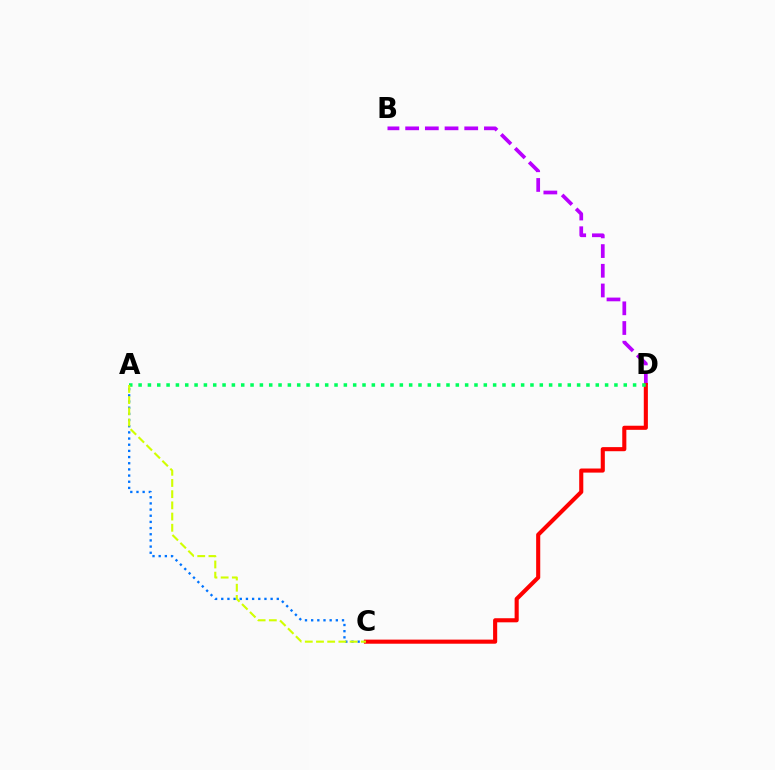{('B', 'D'): [{'color': '#b900ff', 'line_style': 'dashed', 'thickness': 2.68}], ('A', 'C'): [{'color': '#0074ff', 'line_style': 'dotted', 'thickness': 1.68}, {'color': '#d1ff00', 'line_style': 'dashed', 'thickness': 1.52}], ('C', 'D'): [{'color': '#ff0000', 'line_style': 'solid', 'thickness': 2.95}], ('A', 'D'): [{'color': '#00ff5c', 'line_style': 'dotted', 'thickness': 2.54}]}